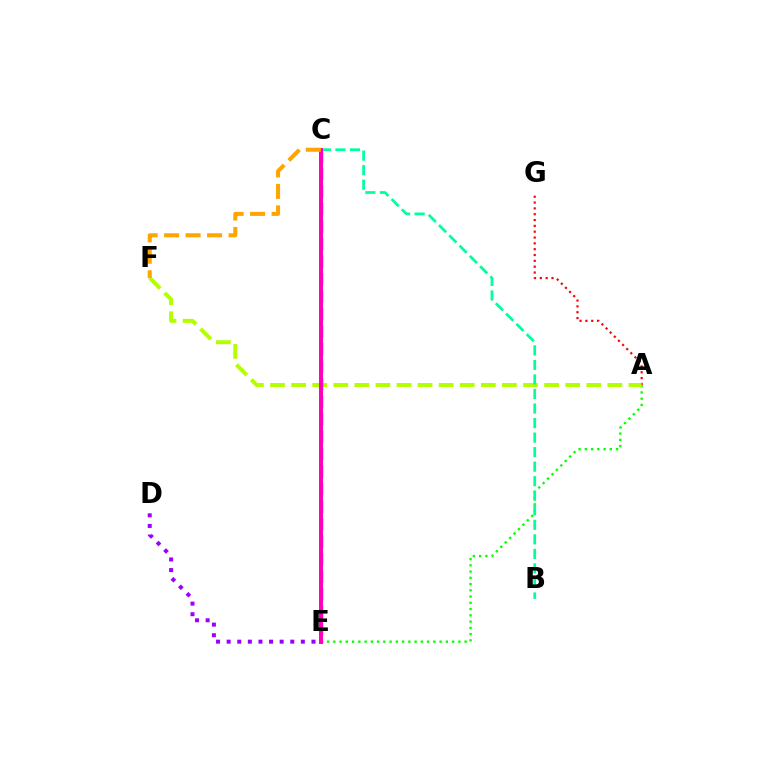{('A', 'G'): [{'color': '#ff0000', 'line_style': 'dotted', 'thickness': 1.58}], ('D', 'E'): [{'color': '#9b00ff', 'line_style': 'dotted', 'thickness': 2.88}], ('A', 'E'): [{'color': '#08ff00', 'line_style': 'dotted', 'thickness': 1.7}], ('A', 'F'): [{'color': '#b3ff00', 'line_style': 'dashed', 'thickness': 2.86}], ('C', 'E'): [{'color': '#0010ff', 'line_style': 'dashed', 'thickness': 2.38}, {'color': '#00b5ff', 'line_style': 'solid', 'thickness': 2.58}, {'color': '#ff00bd', 'line_style': 'solid', 'thickness': 2.85}], ('B', 'C'): [{'color': '#00ff9d', 'line_style': 'dashed', 'thickness': 1.97}], ('C', 'F'): [{'color': '#ffa500', 'line_style': 'dashed', 'thickness': 2.92}]}